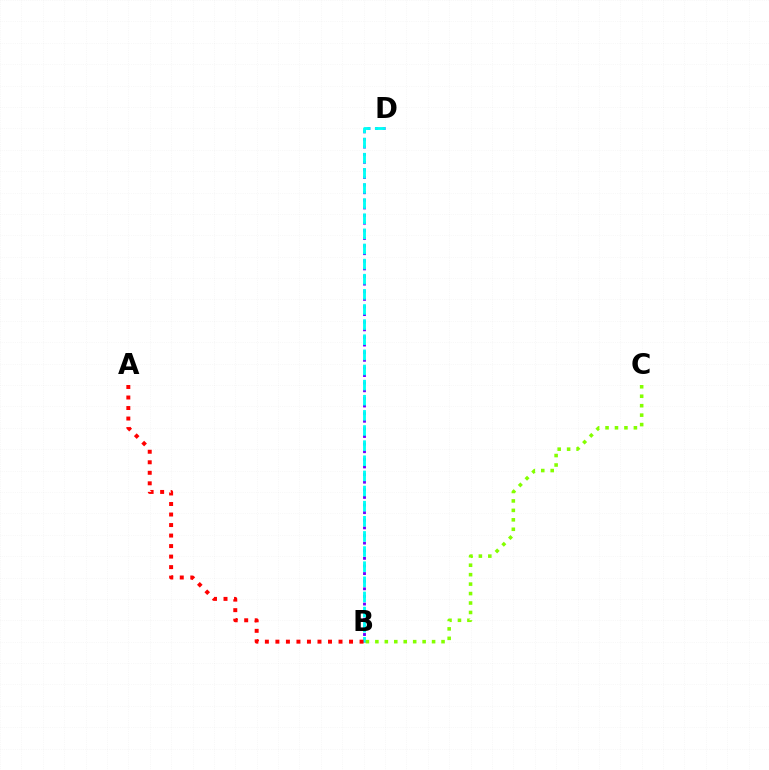{('B', 'D'): [{'color': '#7200ff', 'line_style': 'dotted', 'thickness': 2.07}, {'color': '#00fff6', 'line_style': 'dashed', 'thickness': 2.06}], ('A', 'B'): [{'color': '#ff0000', 'line_style': 'dotted', 'thickness': 2.86}], ('B', 'C'): [{'color': '#84ff00', 'line_style': 'dotted', 'thickness': 2.57}]}